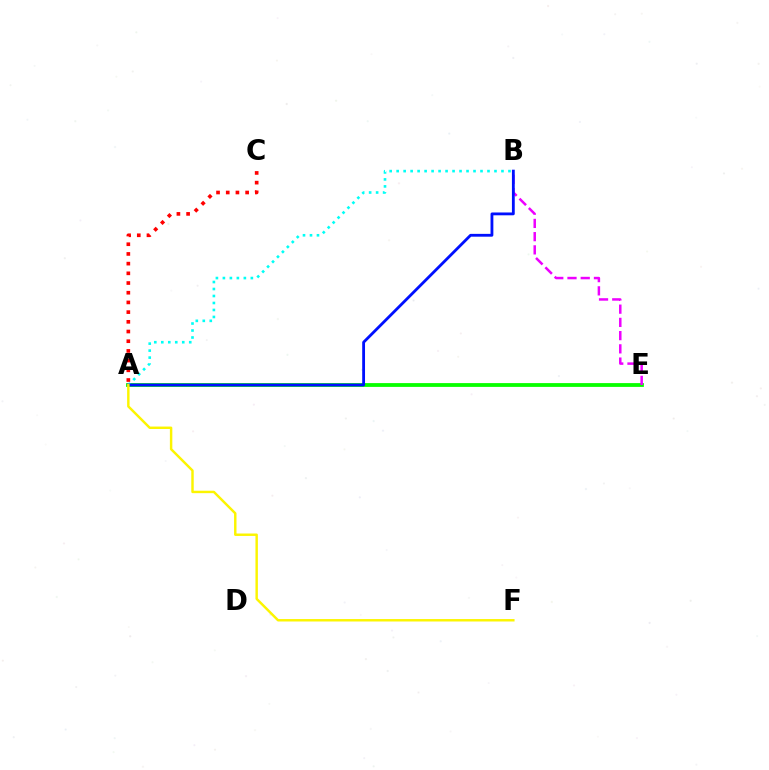{('A', 'E'): [{'color': '#08ff00', 'line_style': 'solid', 'thickness': 2.73}], ('A', 'B'): [{'color': '#00fff6', 'line_style': 'dotted', 'thickness': 1.9}, {'color': '#0010ff', 'line_style': 'solid', 'thickness': 2.03}], ('B', 'E'): [{'color': '#ee00ff', 'line_style': 'dashed', 'thickness': 1.8}], ('A', 'C'): [{'color': '#ff0000', 'line_style': 'dotted', 'thickness': 2.63}], ('A', 'F'): [{'color': '#fcf500', 'line_style': 'solid', 'thickness': 1.76}]}